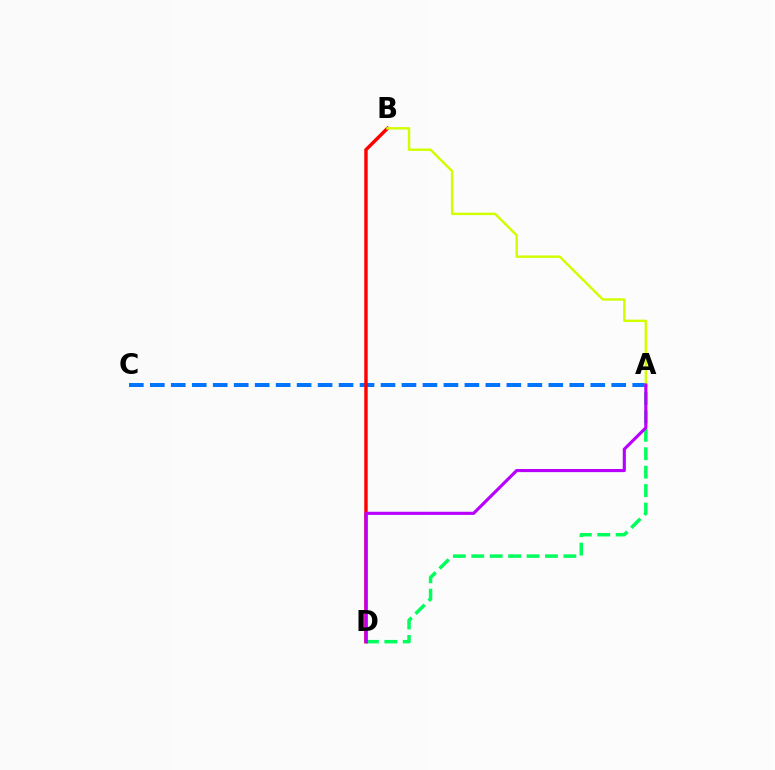{('A', 'D'): [{'color': '#00ff5c', 'line_style': 'dashed', 'thickness': 2.5}, {'color': '#b900ff', 'line_style': 'solid', 'thickness': 2.25}], ('A', 'C'): [{'color': '#0074ff', 'line_style': 'dashed', 'thickness': 2.85}], ('B', 'D'): [{'color': '#ff0000', 'line_style': 'solid', 'thickness': 2.48}], ('A', 'B'): [{'color': '#d1ff00', 'line_style': 'solid', 'thickness': 1.76}]}